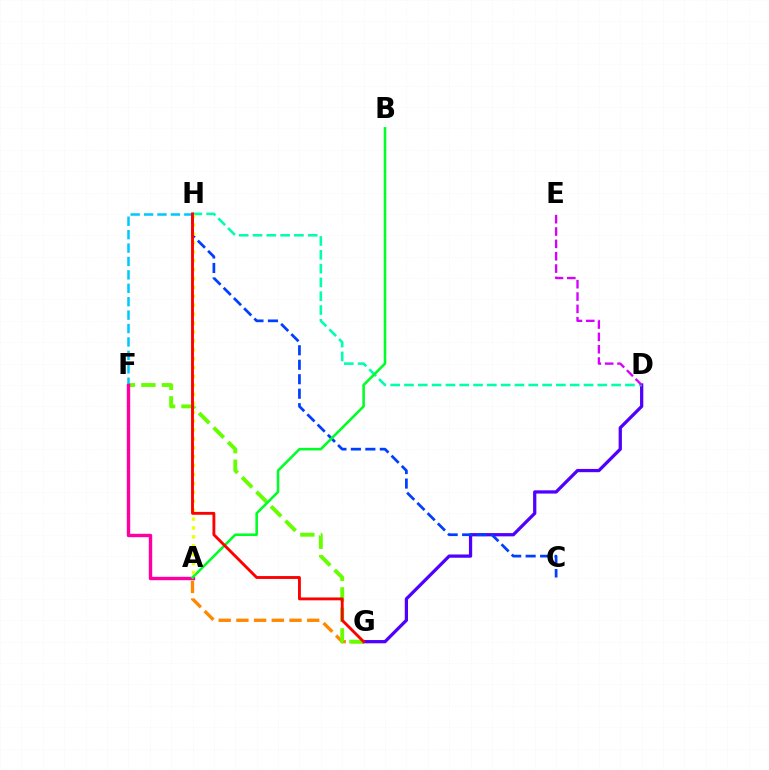{('D', 'G'): [{'color': '#4f00ff', 'line_style': 'solid', 'thickness': 2.34}], ('D', 'H'): [{'color': '#00ffaf', 'line_style': 'dashed', 'thickness': 1.88}], ('A', 'G'): [{'color': '#ff8800', 'line_style': 'dashed', 'thickness': 2.4}], ('F', 'G'): [{'color': '#66ff00', 'line_style': 'dashed', 'thickness': 2.79}], ('F', 'H'): [{'color': '#00c7ff', 'line_style': 'dashed', 'thickness': 1.82}], ('A', 'F'): [{'color': '#ff00a0', 'line_style': 'solid', 'thickness': 2.45}], ('D', 'E'): [{'color': '#d600ff', 'line_style': 'dashed', 'thickness': 1.68}], ('C', 'H'): [{'color': '#003fff', 'line_style': 'dashed', 'thickness': 1.97}], ('A', 'B'): [{'color': '#00ff27', 'line_style': 'solid', 'thickness': 1.85}], ('A', 'H'): [{'color': '#eeff00', 'line_style': 'dotted', 'thickness': 2.42}], ('G', 'H'): [{'color': '#ff0000', 'line_style': 'solid', 'thickness': 2.07}]}